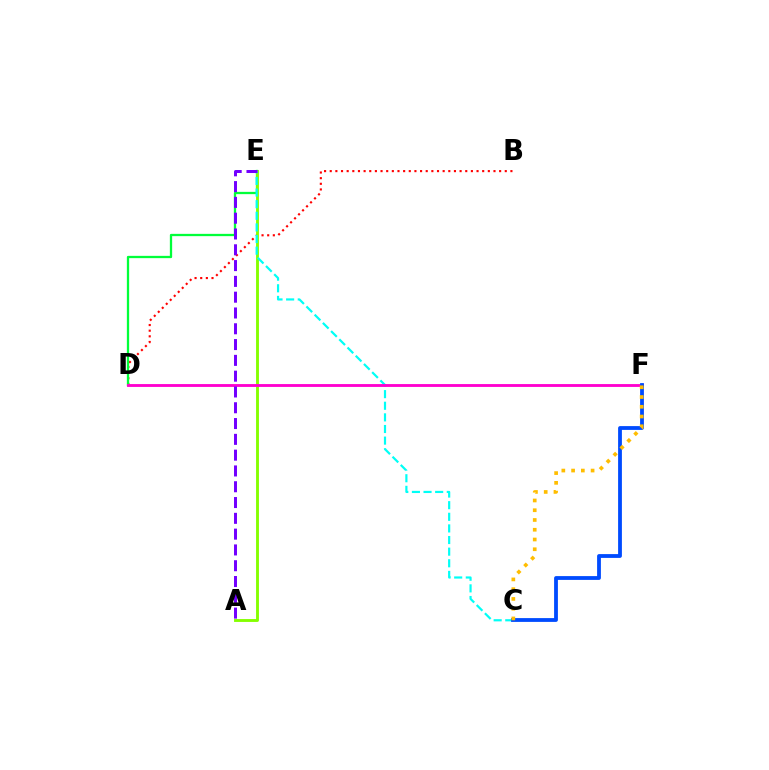{('B', 'D'): [{'color': '#ff0000', 'line_style': 'dotted', 'thickness': 1.53}], ('D', 'E'): [{'color': '#00ff39', 'line_style': 'solid', 'thickness': 1.65}], ('A', 'E'): [{'color': '#84ff00', 'line_style': 'solid', 'thickness': 2.07}, {'color': '#7200ff', 'line_style': 'dashed', 'thickness': 2.15}], ('C', 'E'): [{'color': '#00fff6', 'line_style': 'dashed', 'thickness': 1.58}], ('D', 'F'): [{'color': '#ff00cf', 'line_style': 'solid', 'thickness': 2.06}], ('C', 'F'): [{'color': '#004bff', 'line_style': 'solid', 'thickness': 2.74}, {'color': '#ffbd00', 'line_style': 'dotted', 'thickness': 2.65}]}